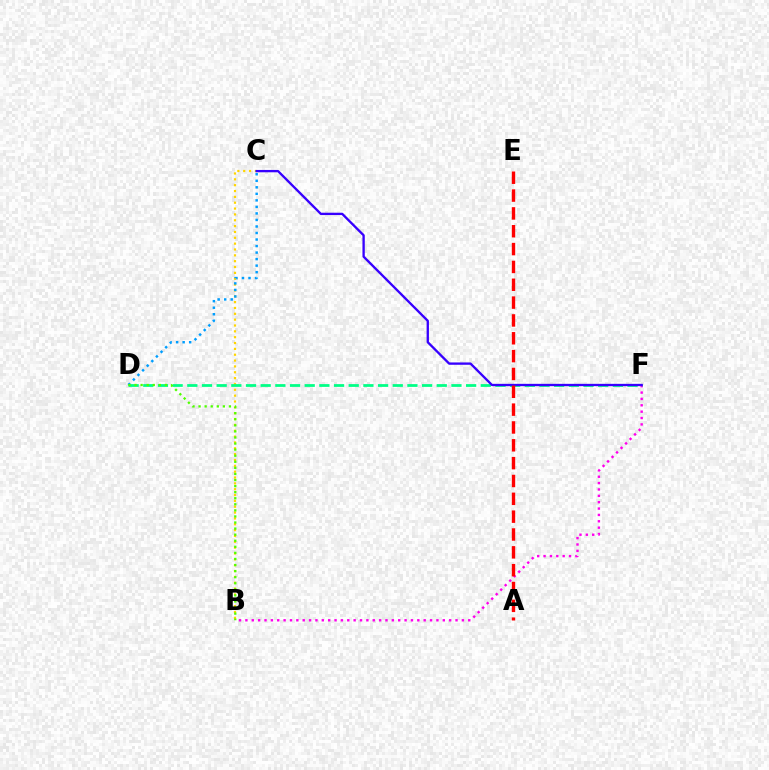{('B', 'C'): [{'color': '#ffd500', 'line_style': 'dotted', 'thickness': 1.59}], ('C', 'D'): [{'color': '#009eff', 'line_style': 'dotted', 'thickness': 1.77}], ('B', 'F'): [{'color': '#ff00ed', 'line_style': 'dotted', 'thickness': 1.73}], ('D', 'F'): [{'color': '#00ff86', 'line_style': 'dashed', 'thickness': 1.99}], ('C', 'F'): [{'color': '#3700ff', 'line_style': 'solid', 'thickness': 1.68}], ('A', 'E'): [{'color': '#ff0000', 'line_style': 'dashed', 'thickness': 2.42}], ('B', 'D'): [{'color': '#4fff00', 'line_style': 'dotted', 'thickness': 1.65}]}